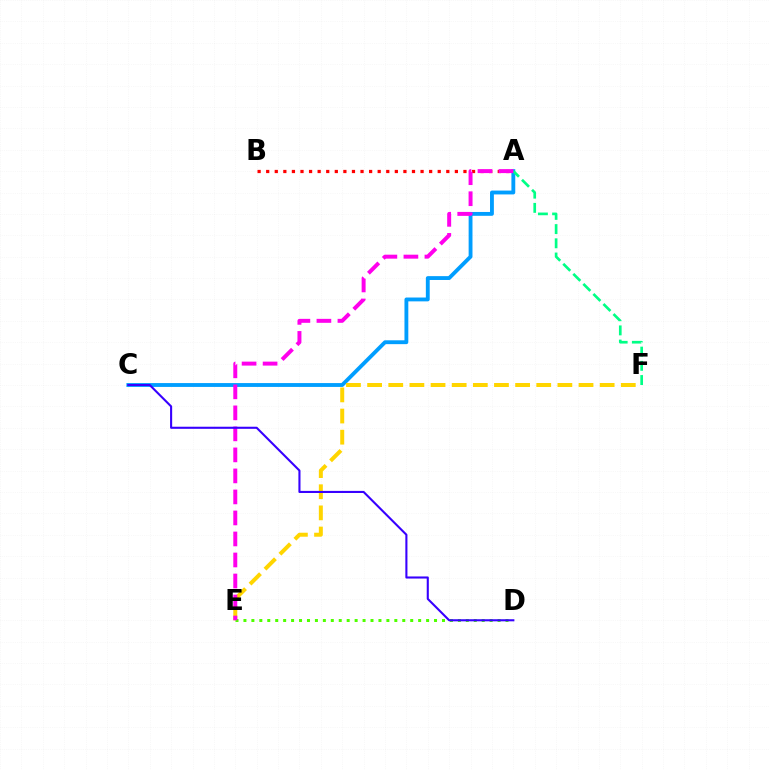{('A', 'B'): [{'color': '#ff0000', 'line_style': 'dotted', 'thickness': 2.33}], ('A', 'C'): [{'color': '#009eff', 'line_style': 'solid', 'thickness': 2.77}], ('A', 'F'): [{'color': '#00ff86', 'line_style': 'dashed', 'thickness': 1.93}], ('E', 'F'): [{'color': '#ffd500', 'line_style': 'dashed', 'thickness': 2.87}], ('D', 'E'): [{'color': '#4fff00', 'line_style': 'dotted', 'thickness': 2.16}], ('A', 'E'): [{'color': '#ff00ed', 'line_style': 'dashed', 'thickness': 2.85}], ('C', 'D'): [{'color': '#3700ff', 'line_style': 'solid', 'thickness': 1.51}]}